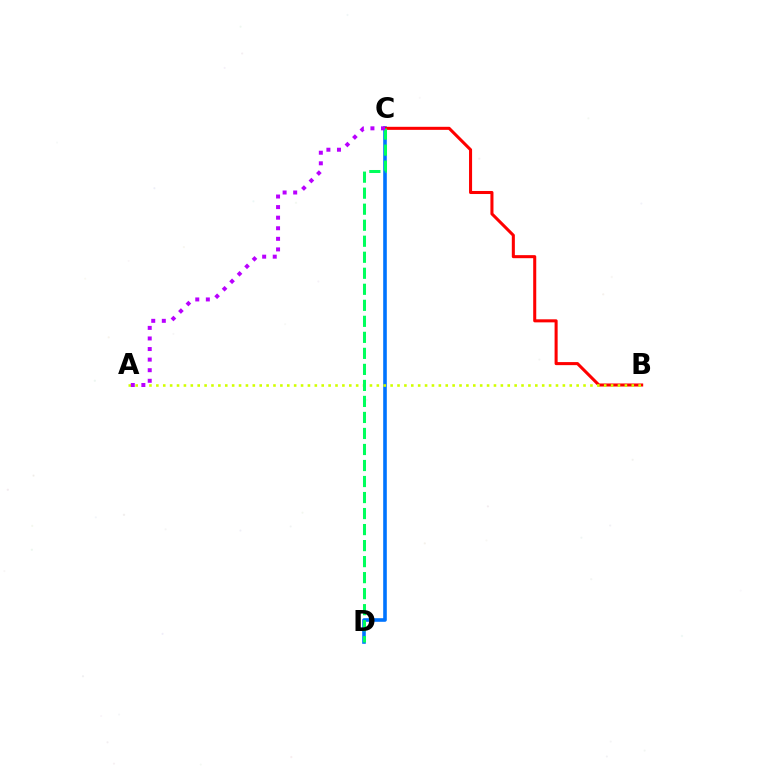{('C', 'D'): [{'color': '#0074ff', 'line_style': 'solid', 'thickness': 2.6}, {'color': '#00ff5c', 'line_style': 'dashed', 'thickness': 2.18}], ('B', 'C'): [{'color': '#ff0000', 'line_style': 'solid', 'thickness': 2.2}], ('A', 'B'): [{'color': '#d1ff00', 'line_style': 'dotted', 'thickness': 1.87}], ('A', 'C'): [{'color': '#b900ff', 'line_style': 'dotted', 'thickness': 2.87}]}